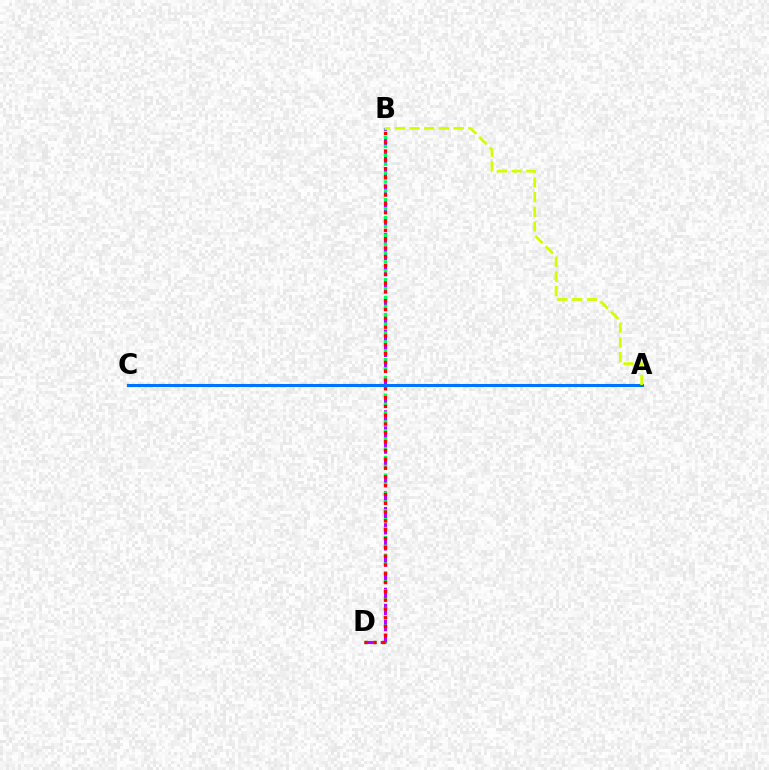{('B', 'D'): [{'color': '#b900ff', 'line_style': 'dashed', 'thickness': 2.19}, {'color': '#00ff5c', 'line_style': 'dotted', 'thickness': 2.41}, {'color': '#ff0000', 'line_style': 'dotted', 'thickness': 2.39}], ('A', 'C'): [{'color': '#0074ff', 'line_style': 'solid', 'thickness': 2.21}], ('A', 'B'): [{'color': '#d1ff00', 'line_style': 'dashed', 'thickness': 2.0}]}